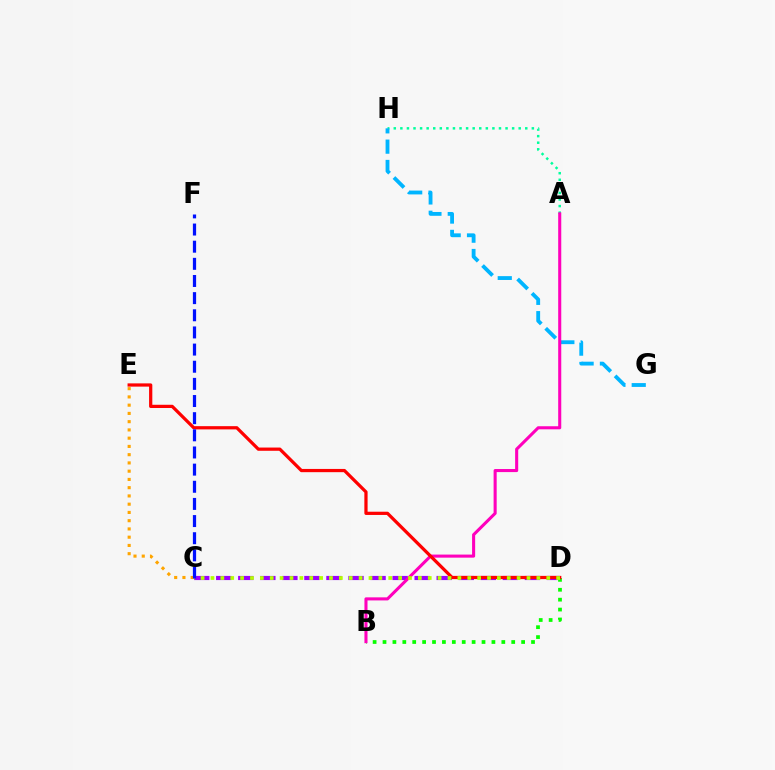{('A', 'H'): [{'color': '#00ff9d', 'line_style': 'dotted', 'thickness': 1.79}], ('C', 'D'): [{'color': '#9b00ff', 'line_style': 'dashed', 'thickness': 3.0}, {'color': '#b3ff00', 'line_style': 'dotted', 'thickness': 2.68}], ('G', 'H'): [{'color': '#00b5ff', 'line_style': 'dashed', 'thickness': 2.76}], ('B', 'D'): [{'color': '#08ff00', 'line_style': 'dotted', 'thickness': 2.69}], ('C', 'E'): [{'color': '#ffa500', 'line_style': 'dotted', 'thickness': 2.24}], ('A', 'B'): [{'color': '#ff00bd', 'line_style': 'solid', 'thickness': 2.21}], ('D', 'E'): [{'color': '#ff0000', 'line_style': 'solid', 'thickness': 2.33}], ('C', 'F'): [{'color': '#0010ff', 'line_style': 'dashed', 'thickness': 2.33}]}